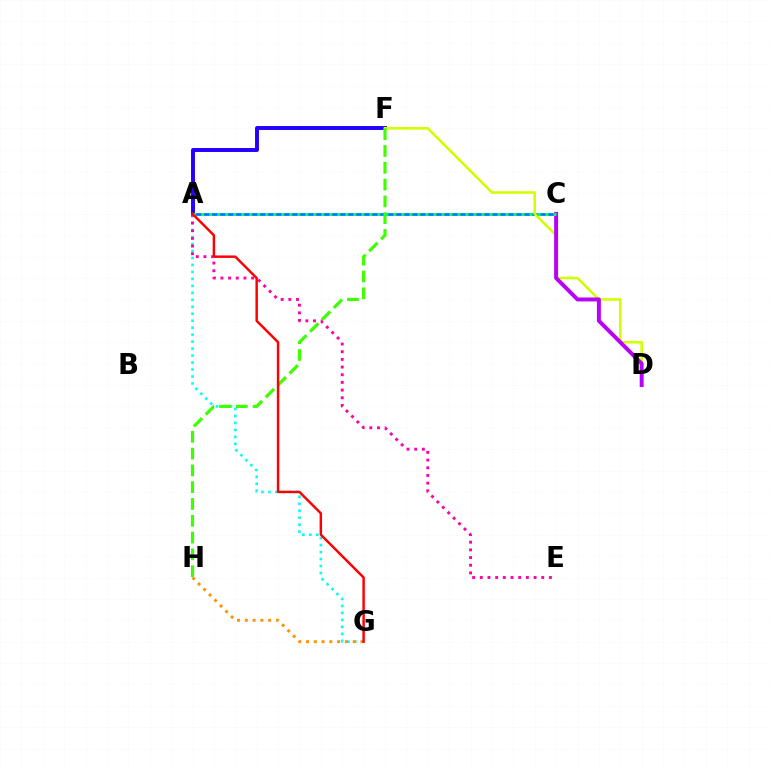{('A', 'G'): [{'color': '#00fff6', 'line_style': 'dotted', 'thickness': 1.89}, {'color': '#ff0000', 'line_style': 'solid', 'thickness': 1.77}], ('G', 'H'): [{'color': '#ff9400', 'line_style': 'dotted', 'thickness': 2.11}], ('A', 'C'): [{'color': '#0074ff', 'line_style': 'solid', 'thickness': 2.0}, {'color': '#00ff5c', 'line_style': 'dotted', 'thickness': 2.18}], ('A', 'F'): [{'color': '#2500ff', 'line_style': 'solid', 'thickness': 2.84}], ('D', 'F'): [{'color': '#d1ff00', 'line_style': 'solid', 'thickness': 1.87}], ('C', 'D'): [{'color': '#b900ff', 'line_style': 'solid', 'thickness': 2.84}], ('F', 'H'): [{'color': '#3dff00', 'line_style': 'dashed', 'thickness': 2.28}], ('A', 'E'): [{'color': '#ff00ac', 'line_style': 'dotted', 'thickness': 2.09}]}